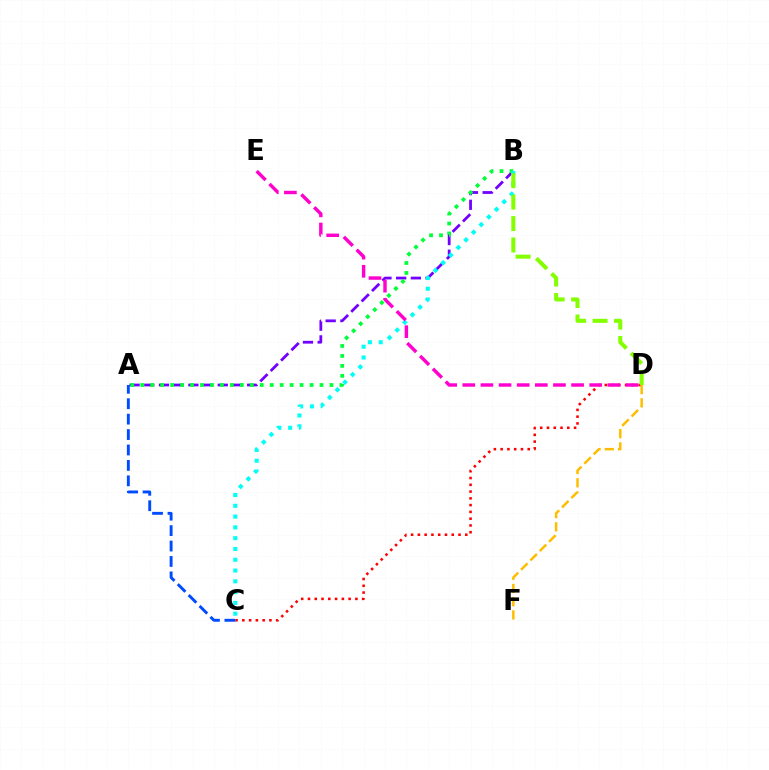{('A', 'B'): [{'color': '#7200ff', 'line_style': 'dashed', 'thickness': 2.0}, {'color': '#00ff39', 'line_style': 'dotted', 'thickness': 2.71}], ('C', 'D'): [{'color': '#ff0000', 'line_style': 'dotted', 'thickness': 1.84}], ('B', 'C'): [{'color': '#00fff6', 'line_style': 'dotted', 'thickness': 2.93}], ('D', 'E'): [{'color': '#ff00cf', 'line_style': 'dashed', 'thickness': 2.46}], ('B', 'D'): [{'color': '#84ff00', 'line_style': 'dashed', 'thickness': 2.91}], ('A', 'C'): [{'color': '#004bff', 'line_style': 'dashed', 'thickness': 2.1}], ('D', 'F'): [{'color': '#ffbd00', 'line_style': 'dashed', 'thickness': 1.8}]}